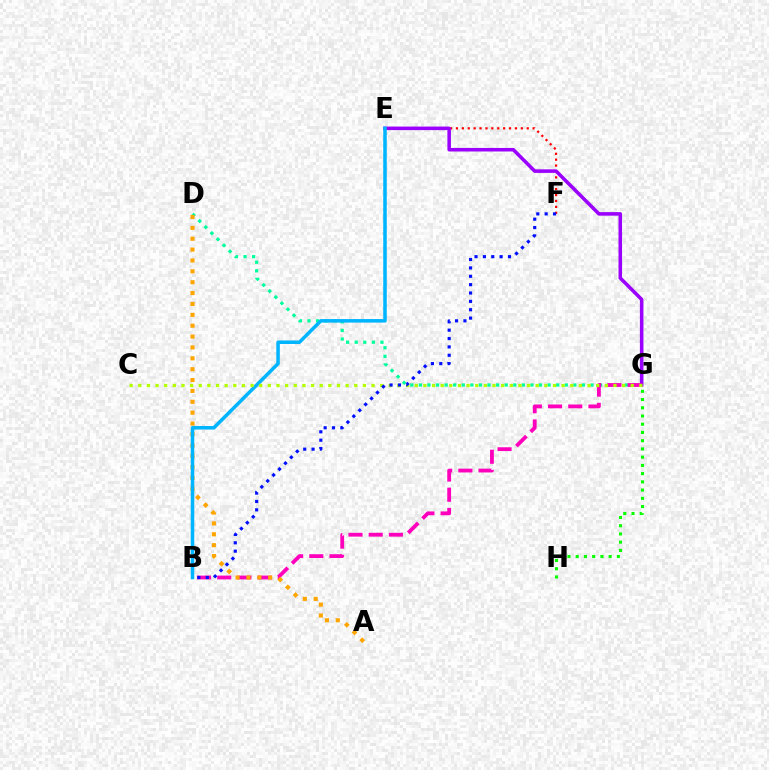{('G', 'H'): [{'color': '#08ff00', 'line_style': 'dotted', 'thickness': 2.24}], ('E', 'F'): [{'color': '#ff0000', 'line_style': 'dotted', 'thickness': 1.6}], ('D', 'G'): [{'color': '#00ff9d', 'line_style': 'dotted', 'thickness': 2.33}], ('E', 'G'): [{'color': '#9b00ff', 'line_style': 'solid', 'thickness': 2.55}], ('B', 'G'): [{'color': '#ff00bd', 'line_style': 'dashed', 'thickness': 2.74}], ('A', 'D'): [{'color': '#ffa500', 'line_style': 'dotted', 'thickness': 2.95}], ('B', 'E'): [{'color': '#00b5ff', 'line_style': 'solid', 'thickness': 2.54}], ('C', 'G'): [{'color': '#b3ff00', 'line_style': 'dotted', 'thickness': 2.35}], ('B', 'F'): [{'color': '#0010ff', 'line_style': 'dotted', 'thickness': 2.27}]}